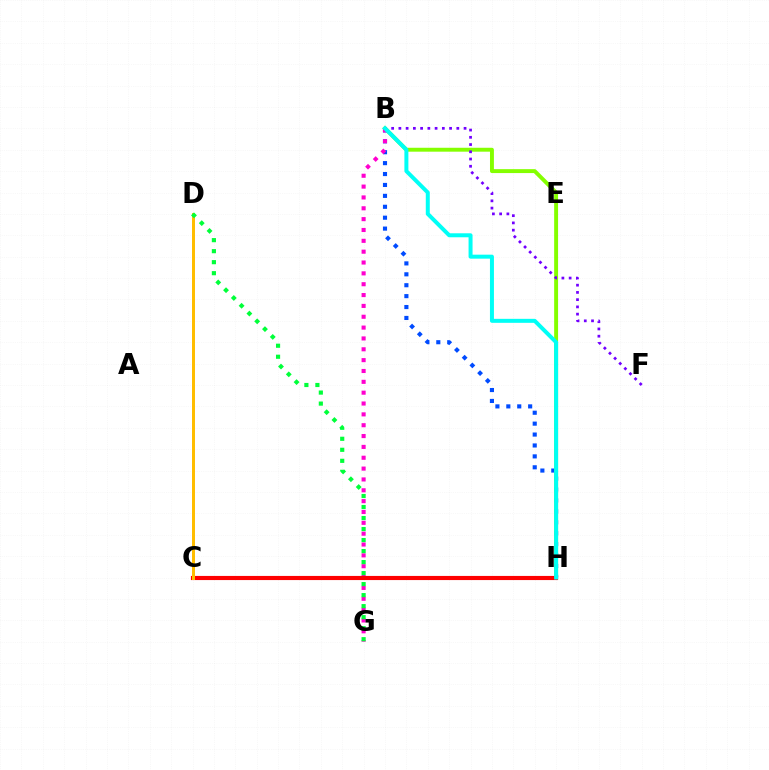{('B', 'H'): [{'color': '#004bff', 'line_style': 'dotted', 'thickness': 2.96}, {'color': '#84ff00', 'line_style': 'solid', 'thickness': 2.82}, {'color': '#00fff6', 'line_style': 'solid', 'thickness': 2.87}], ('B', 'F'): [{'color': '#7200ff', 'line_style': 'dotted', 'thickness': 1.97}], ('B', 'G'): [{'color': '#ff00cf', 'line_style': 'dotted', 'thickness': 2.95}], ('C', 'H'): [{'color': '#ff0000', 'line_style': 'solid', 'thickness': 2.98}], ('C', 'D'): [{'color': '#ffbd00', 'line_style': 'solid', 'thickness': 2.16}], ('D', 'G'): [{'color': '#00ff39', 'line_style': 'dotted', 'thickness': 2.99}]}